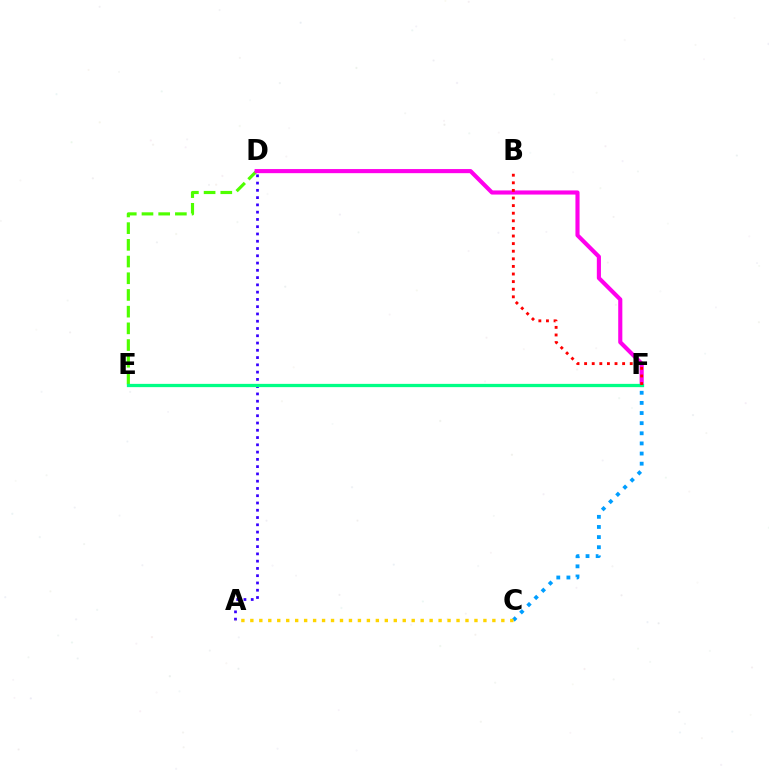{('D', 'E'): [{'color': '#4fff00', 'line_style': 'dashed', 'thickness': 2.27}], ('D', 'F'): [{'color': '#ff00ed', 'line_style': 'solid', 'thickness': 2.96}], ('A', 'D'): [{'color': '#3700ff', 'line_style': 'dotted', 'thickness': 1.98}], ('E', 'F'): [{'color': '#00ff86', 'line_style': 'solid', 'thickness': 2.35}], ('C', 'F'): [{'color': '#009eff', 'line_style': 'dotted', 'thickness': 2.75}], ('B', 'F'): [{'color': '#ff0000', 'line_style': 'dotted', 'thickness': 2.07}], ('A', 'C'): [{'color': '#ffd500', 'line_style': 'dotted', 'thickness': 2.44}]}